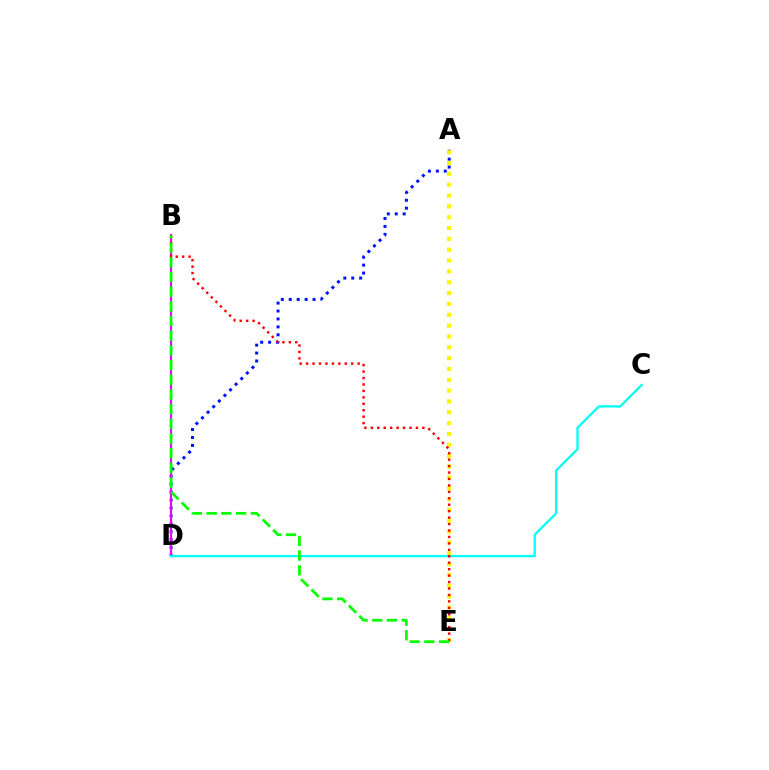{('A', 'D'): [{'color': '#0010ff', 'line_style': 'dotted', 'thickness': 2.15}], ('A', 'E'): [{'color': '#fcf500', 'line_style': 'dotted', 'thickness': 2.95}], ('B', 'D'): [{'color': '#ee00ff', 'line_style': 'solid', 'thickness': 1.55}], ('C', 'D'): [{'color': '#00fff6', 'line_style': 'solid', 'thickness': 1.64}], ('B', 'E'): [{'color': '#ff0000', 'line_style': 'dotted', 'thickness': 1.75}, {'color': '#08ff00', 'line_style': 'dashed', 'thickness': 2.0}]}